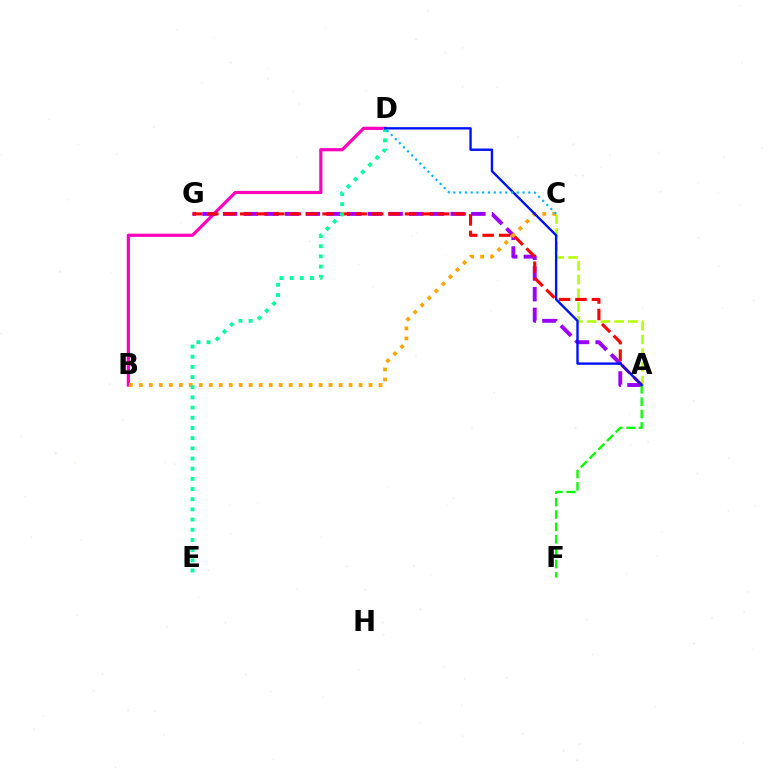{('B', 'D'): [{'color': '#ff00bd', 'line_style': 'solid', 'thickness': 2.3}], ('A', 'C'): [{'color': '#b3ff00', 'line_style': 'dashed', 'thickness': 1.87}], ('A', 'G'): [{'color': '#9b00ff', 'line_style': 'dashed', 'thickness': 2.81}, {'color': '#ff0000', 'line_style': 'dashed', 'thickness': 2.24}], ('B', 'C'): [{'color': '#ffa500', 'line_style': 'dotted', 'thickness': 2.71}], ('D', 'E'): [{'color': '#00ff9d', 'line_style': 'dotted', 'thickness': 2.77}], ('A', 'F'): [{'color': '#08ff00', 'line_style': 'dashed', 'thickness': 1.68}], ('A', 'D'): [{'color': '#0010ff', 'line_style': 'solid', 'thickness': 1.71}], ('C', 'D'): [{'color': '#00b5ff', 'line_style': 'dotted', 'thickness': 1.57}]}